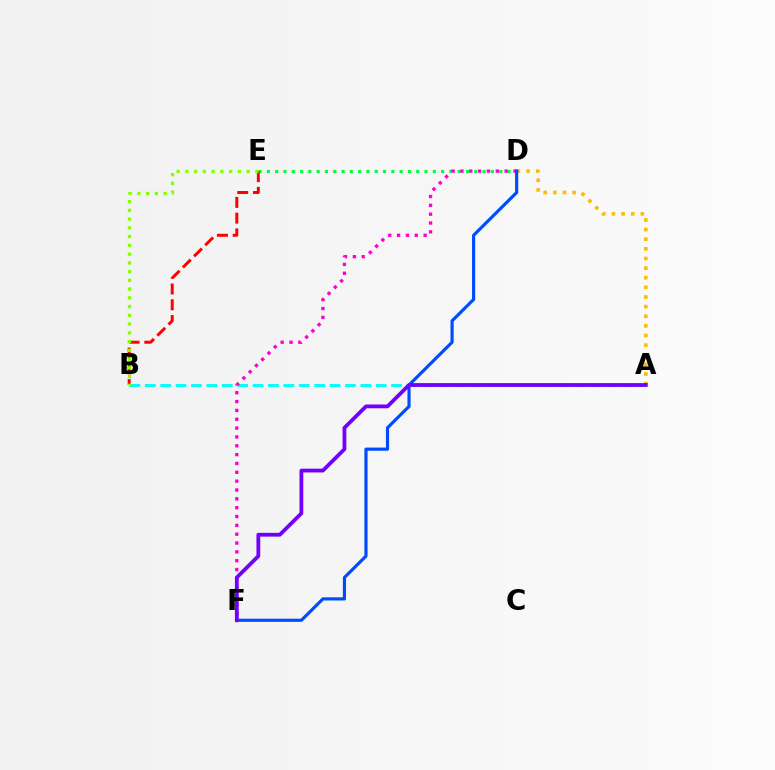{('A', 'D'): [{'color': '#ffbd00', 'line_style': 'dotted', 'thickness': 2.62}], ('A', 'B'): [{'color': '#00fff6', 'line_style': 'dashed', 'thickness': 2.09}], ('D', 'E'): [{'color': '#00ff39', 'line_style': 'dotted', 'thickness': 2.25}], ('B', 'E'): [{'color': '#ff0000', 'line_style': 'dashed', 'thickness': 2.14}, {'color': '#84ff00', 'line_style': 'dotted', 'thickness': 2.38}], ('D', 'F'): [{'color': '#ff00cf', 'line_style': 'dotted', 'thickness': 2.4}, {'color': '#004bff', 'line_style': 'solid', 'thickness': 2.28}], ('A', 'F'): [{'color': '#7200ff', 'line_style': 'solid', 'thickness': 2.73}]}